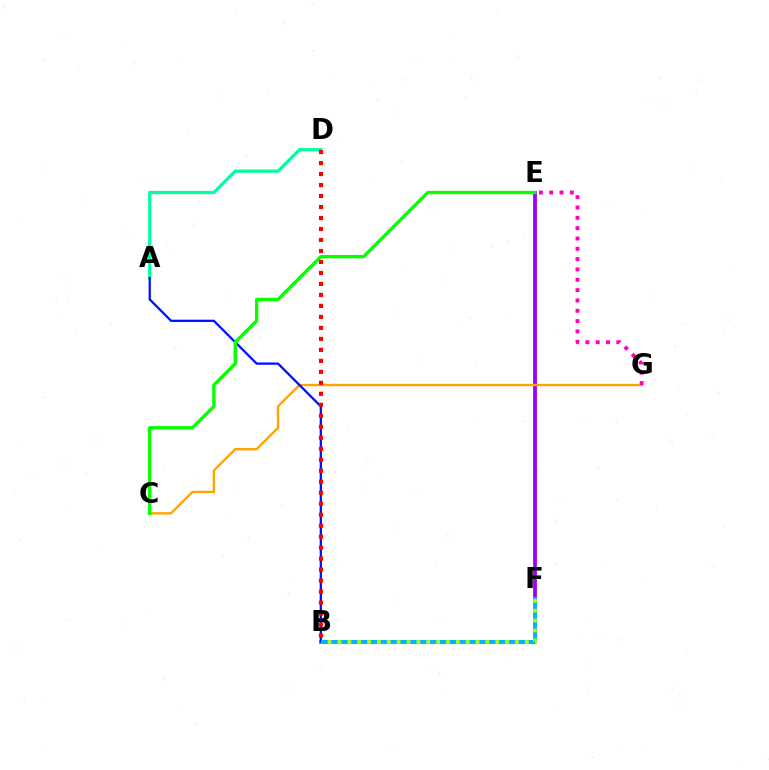{('E', 'F'): [{'color': '#9b00ff', 'line_style': 'solid', 'thickness': 2.73}], ('C', 'G'): [{'color': '#ffa500', 'line_style': 'solid', 'thickness': 1.72}], ('E', 'G'): [{'color': '#ff00bd', 'line_style': 'dotted', 'thickness': 2.81}], ('A', 'D'): [{'color': '#00ff9d', 'line_style': 'solid', 'thickness': 2.31}], ('B', 'F'): [{'color': '#00b5ff', 'line_style': 'solid', 'thickness': 2.91}, {'color': '#b3ff00', 'line_style': 'dotted', 'thickness': 2.68}], ('A', 'B'): [{'color': '#0010ff', 'line_style': 'solid', 'thickness': 1.64}], ('C', 'E'): [{'color': '#08ff00', 'line_style': 'solid', 'thickness': 2.41}], ('B', 'D'): [{'color': '#ff0000', 'line_style': 'dotted', 'thickness': 2.99}]}